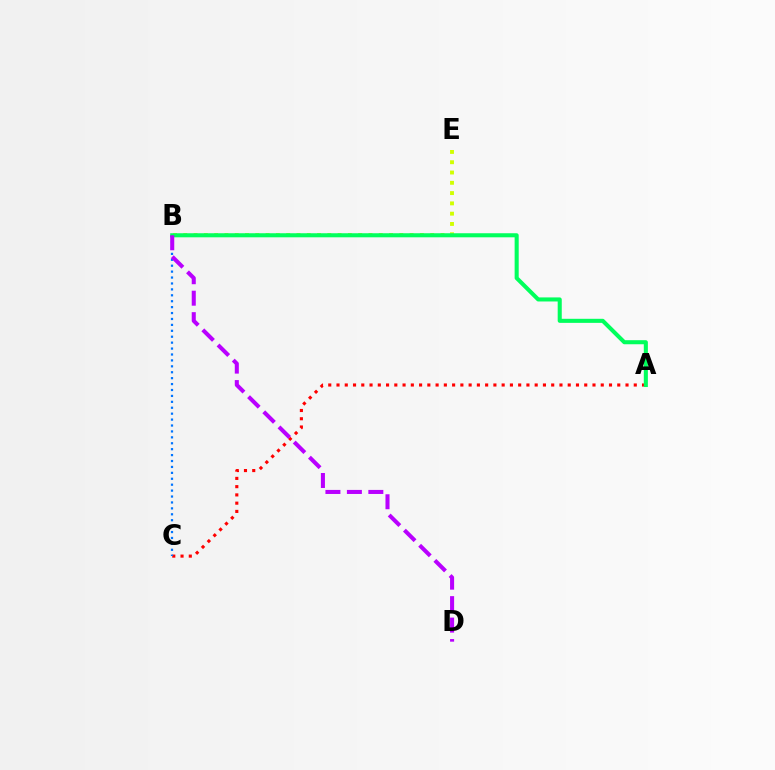{('A', 'C'): [{'color': '#ff0000', 'line_style': 'dotted', 'thickness': 2.24}], ('B', 'C'): [{'color': '#0074ff', 'line_style': 'dotted', 'thickness': 1.61}], ('B', 'E'): [{'color': '#d1ff00', 'line_style': 'dotted', 'thickness': 2.8}], ('A', 'B'): [{'color': '#00ff5c', 'line_style': 'solid', 'thickness': 2.93}], ('B', 'D'): [{'color': '#b900ff', 'line_style': 'dashed', 'thickness': 2.92}]}